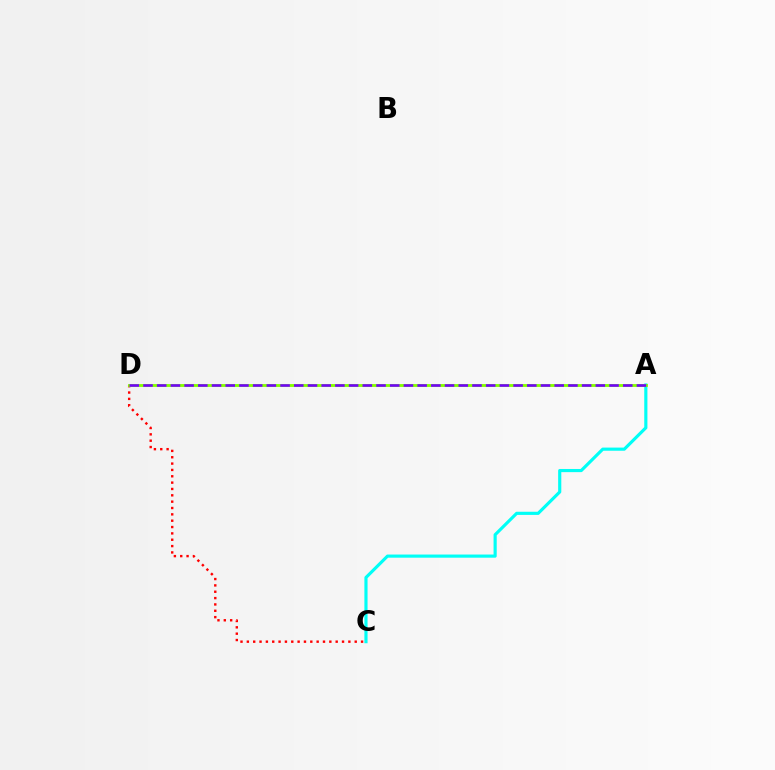{('C', 'D'): [{'color': '#ff0000', 'line_style': 'dotted', 'thickness': 1.72}], ('A', 'C'): [{'color': '#00fff6', 'line_style': 'solid', 'thickness': 2.27}], ('A', 'D'): [{'color': '#84ff00', 'line_style': 'solid', 'thickness': 2.06}, {'color': '#7200ff', 'line_style': 'dashed', 'thickness': 1.86}]}